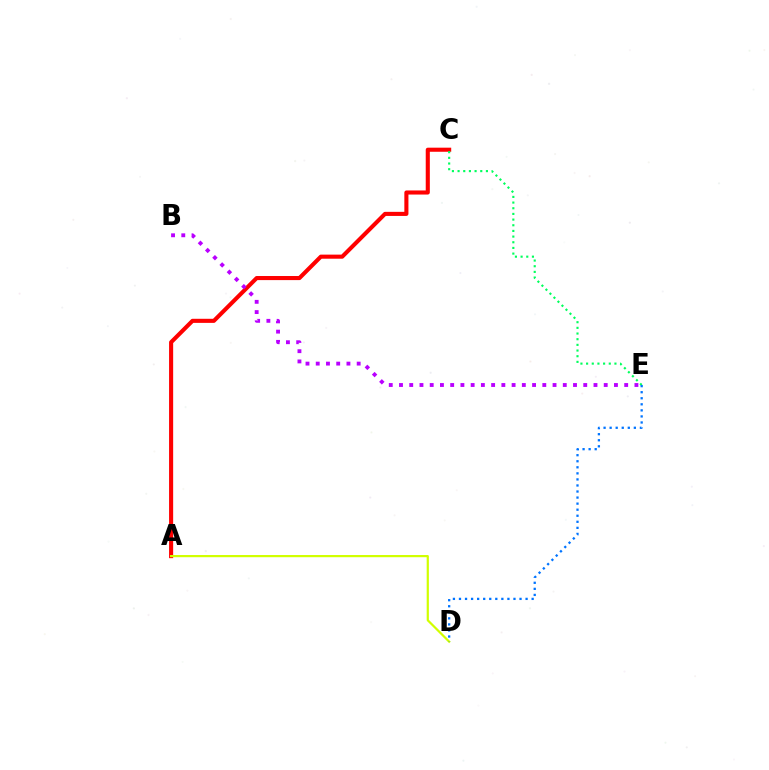{('A', 'C'): [{'color': '#ff0000', 'line_style': 'solid', 'thickness': 2.94}], ('A', 'D'): [{'color': '#d1ff00', 'line_style': 'solid', 'thickness': 1.59}], ('C', 'E'): [{'color': '#00ff5c', 'line_style': 'dotted', 'thickness': 1.54}], ('D', 'E'): [{'color': '#0074ff', 'line_style': 'dotted', 'thickness': 1.65}], ('B', 'E'): [{'color': '#b900ff', 'line_style': 'dotted', 'thickness': 2.78}]}